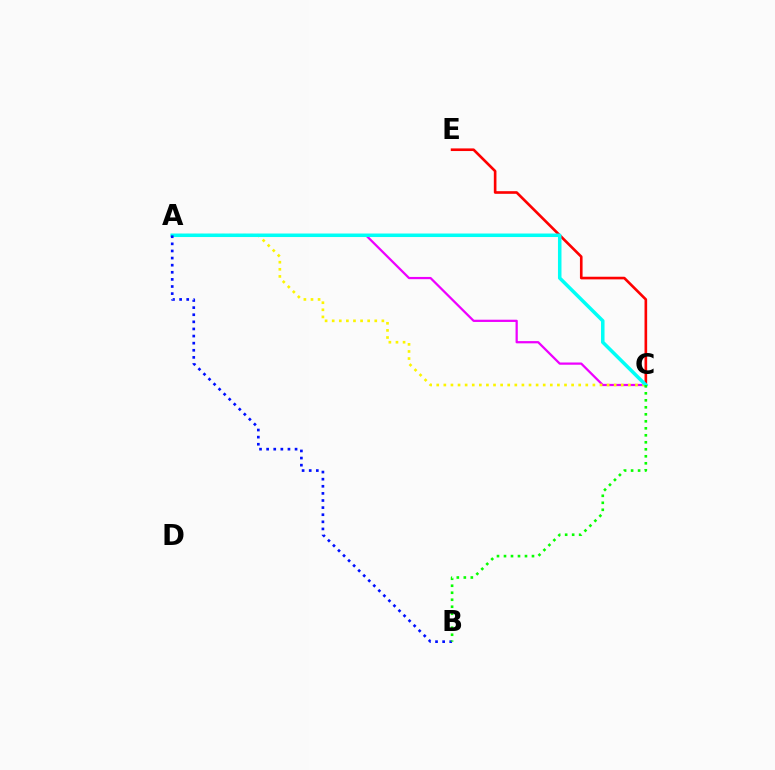{('A', 'C'): [{'color': '#ee00ff', 'line_style': 'solid', 'thickness': 1.62}, {'color': '#fcf500', 'line_style': 'dotted', 'thickness': 1.93}, {'color': '#00fff6', 'line_style': 'solid', 'thickness': 2.53}], ('C', 'E'): [{'color': '#ff0000', 'line_style': 'solid', 'thickness': 1.9}], ('A', 'B'): [{'color': '#0010ff', 'line_style': 'dotted', 'thickness': 1.93}], ('B', 'C'): [{'color': '#08ff00', 'line_style': 'dotted', 'thickness': 1.9}]}